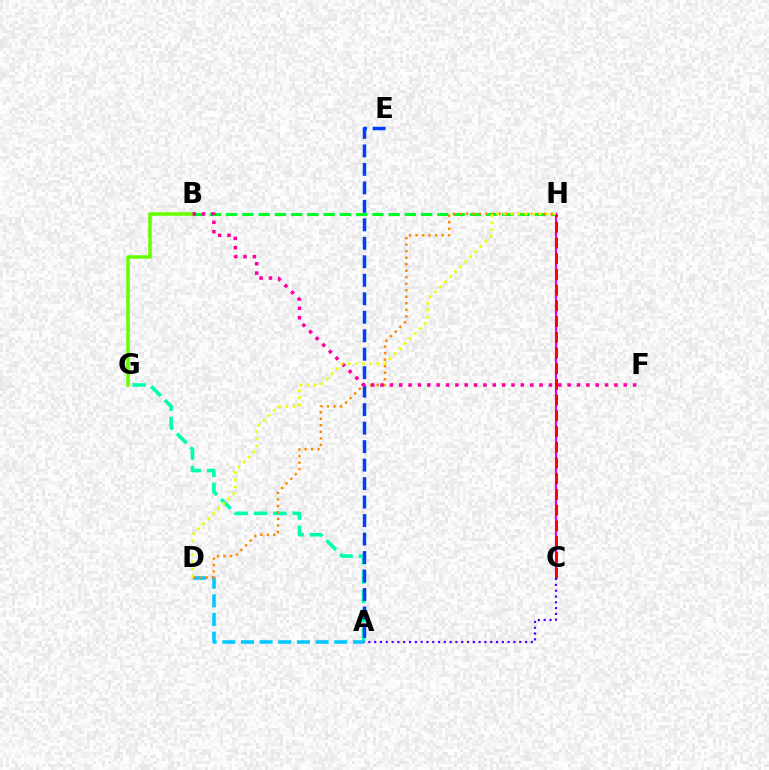{('B', 'G'): [{'color': '#66ff00', 'line_style': 'solid', 'thickness': 2.54}], ('A', 'G'): [{'color': '#00ffaf', 'line_style': 'dashed', 'thickness': 2.62}], ('A', 'D'): [{'color': '#00c7ff', 'line_style': 'dashed', 'thickness': 2.53}], ('B', 'H'): [{'color': '#00ff27', 'line_style': 'dashed', 'thickness': 2.21}], ('A', 'E'): [{'color': '#003fff', 'line_style': 'dashed', 'thickness': 2.51}], ('C', 'H'): [{'color': '#d600ff', 'line_style': 'solid', 'thickness': 1.56}, {'color': '#ff0000', 'line_style': 'dashed', 'thickness': 2.14}], ('D', 'H'): [{'color': '#ff8800', 'line_style': 'dotted', 'thickness': 1.77}, {'color': '#eeff00', 'line_style': 'dotted', 'thickness': 1.94}], ('B', 'F'): [{'color': '#ff00a0', 'line_style': 'dotted', 'thickness': 2.54}], ('A', 'C'): [{'color': '#4f00ff', 'line_style': 'dotted', 'thickness': 1.58}]}